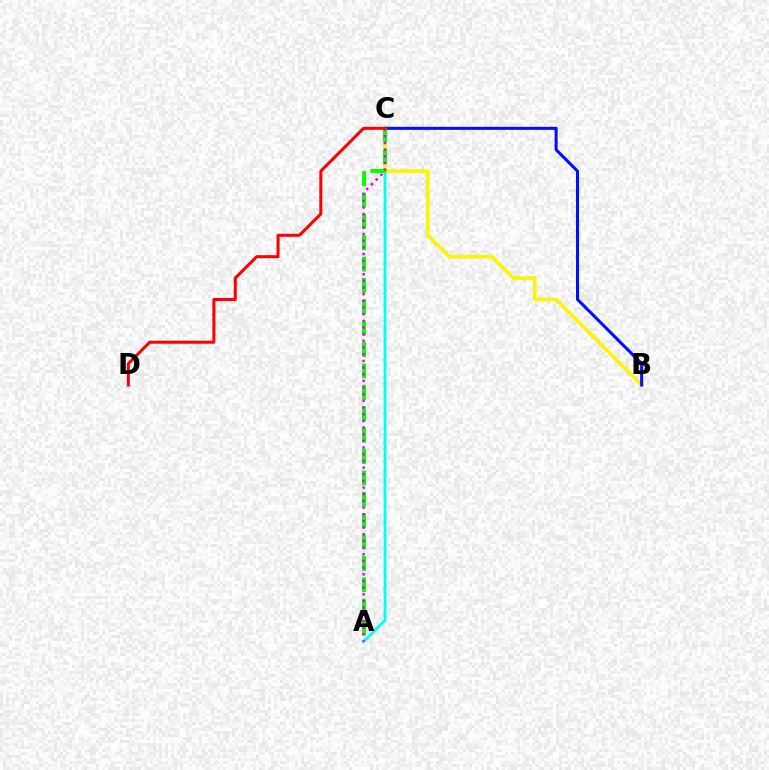{('A', 'C'): [{'color': '#00fff6', 'line_style': 'solid', 'thickness': 2.01}, {'color': '#08ff00', 'line_style': 'dashed', 'thickness': 2.9}, {'color': '#ee00ff', 'line_style': 'dotted', 'thickness': 1.81}], ('B', 'C'): [{'color': '#fcf500', 'line_style': 'solid', 'thickness': 2.6}, {'color': '#0010ff', 'line_style': 'solid', 'thickness': 2.19}], ('C', 'D'): [{'color': '#ff0000', 'line_style': 'solid', 'thickness': 2.18}]}